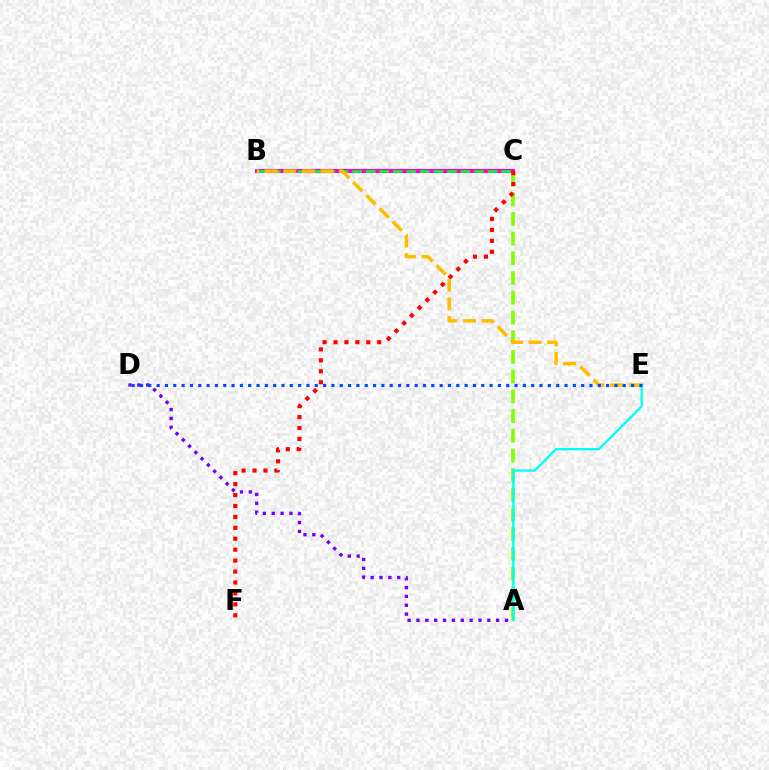{('A', 'C'): [{'color': '#84ff00', 'line_style': 'dashed', 'thickness': 2.68}], ('B', 'C'): [{'color': '#ff00cf', 'line_style': 'solid', 'thickness': 2.93}, {'color': '#00ff39', 'line_style': 'dashed', 'thickness': 1.84}], ('A', 'D'): [{'color': '#7200ff', 'line_style': 'dotted', 'thickness': 2.41}], ('A', 'E'): [{'color': '#00fff6', 'line_style': 'solid', 'thickness': 1.65}], ('C', 'F'): [{'color': '#ff0000', 'line_style': 'dotted', 'thickness': 2.97}], ('B', 'E'): [{'color': '#ffbd00', 'line_style': 'dashed', 'thickness': 2.53}], ('D', 'E'): [{'color': '#004bff', 'line_style': 'dotted', 'thickness': 2.26}]}